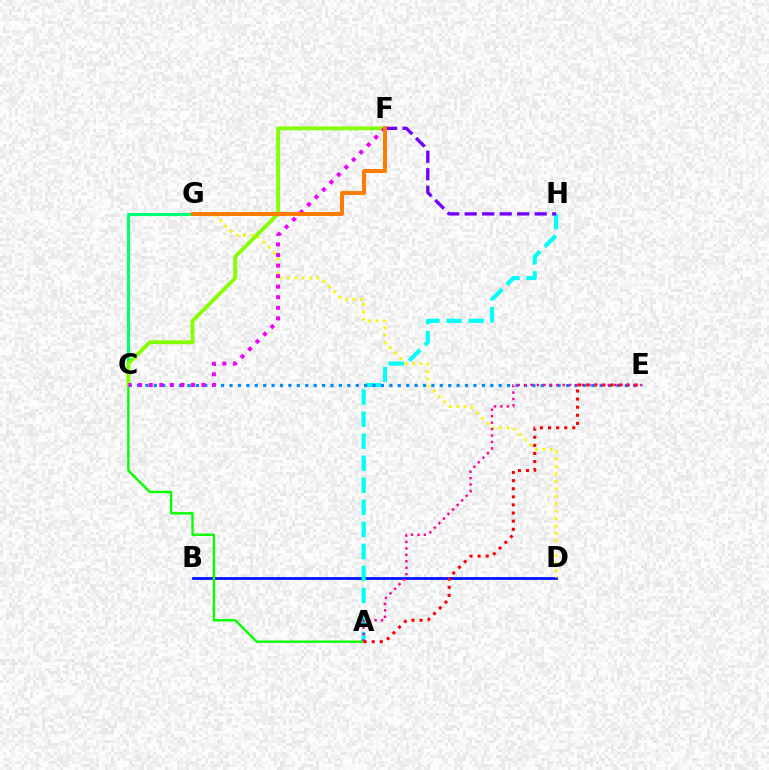{('B', 'D'): [{'color': '#0010ff', 'line_style': 'solid', 'thickness': 1.99}], ('A', 'H'): [{'color': '#00fff6', 'line_style': 'dashed', 'thickness': 2.99}], ('C', 'E'): [{'color': '#008cff', 'line_style': 'dotted', 'thickness': 2.29}], ('D', 'G'): [{'color': '#fcf500', 'line_style': 'dotted', 'thickness': 2.02}], ('C', 'G'): [{'color': '#00ff74', 'line_style': 'solid', 'thickness': 2.27}], ('A', 'C'): [{'color': '#08ff00', 'line_style': 'solid', 'thickness': 1.73}], ('C', 'F'): [{'color': '#84ff00', 'line_style': 'solid', 'thickness': 2.73}, {'color': '#ee00ff', 'line_style': 'dotted', 'thickness': 2.87}], ('A', 'E'): [{'color': '#ff0000', 'line_style': 'dotted', 'thickness': 2.2}, {'color': '#ff0094', 'line_style': 'dotted', 'thickness': 1.75}], ('F', 'H'): [{'color': '#7200ff', 'line_style': 'dashed', 'thickness': 2.38}], ('F', 'G'): [{'color': '#ff7c00', 'line_style': 'solid', 'thickness': 2.85}]}